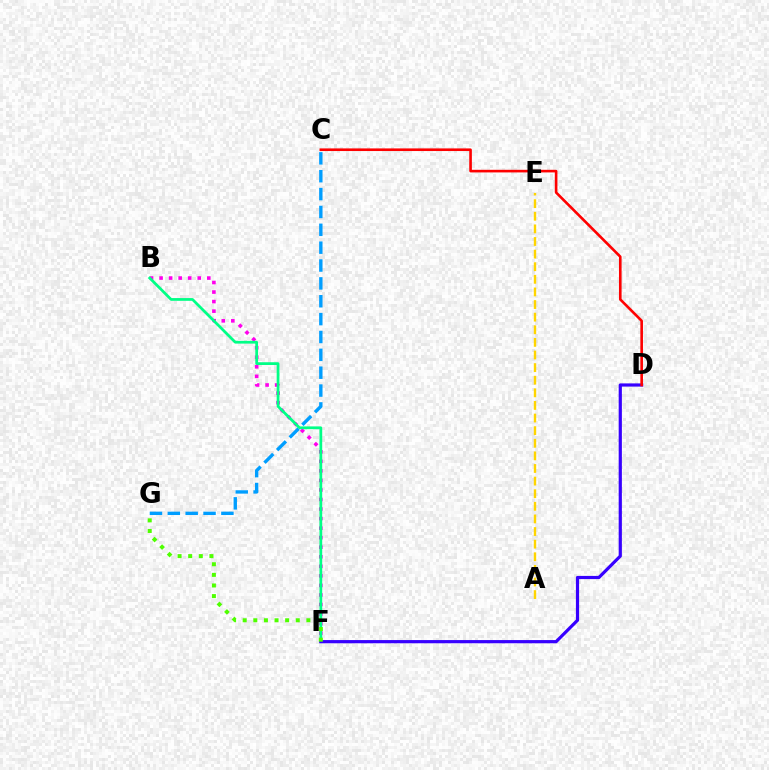{('B', 'F'): [{'color': '#ff00ed', 'line_style': 'dotted', 'thickness': 2.59}, {'color': '#00ff86', 'line_style': 'solid', 'thickness': 1.98}], ('D', 'F'): [{'color': '#3700ff', 'line_style': 'solid', 'thickness': 2.3}], ('F', 'G'): [{'color': '#4fff00', 'line_style': 'dotted', 'thickness': 2.88}], ('C', 'G'): [{'color': '#009eff', 'line_style': 'dashed', 'thickness': 2.43}], ('C', 'D'): [{'color': '#ff0000', 'line_style': 'solid', 'thickness': 1.89}], ('A', 'E'): [{'color': '#ffd500', 'line_style': 'dashed', 'thickness': 1.71}]}